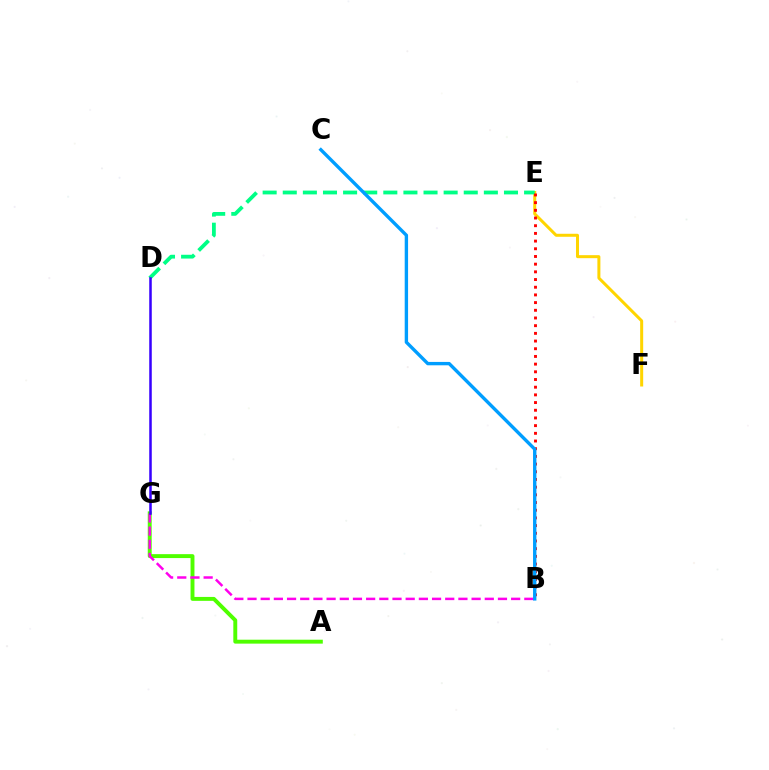{('E', 'F'): [{'color': '#ffd500', 'line_style': 'solid', 'thickness': 2.16}], ('A', 'G'): [{'color': '#4fff00', 'line_style': 'solid', 'thickness': 2.82}], ('B', 'G'): [{'color': '#ff00ed', 'line_style': 'dashed', 'thickness': 1.79}], ('D', 'E'): [{'color': '#00ff86', 'line_style': 'dashed', 'thickness': 2.73}], ('B', 'E'): [{'color': '#ff0000', 'line_style': 'dotted', 'thickness': 2.09}], ('B', 'C'): [{'color': '#009eff', 'line_style': 'solid', 'thickness': 2.43}], ('D', 'G'): [{'color': '#3700ff', 'line_style': 'solid', 'thickness': 1.82}]}